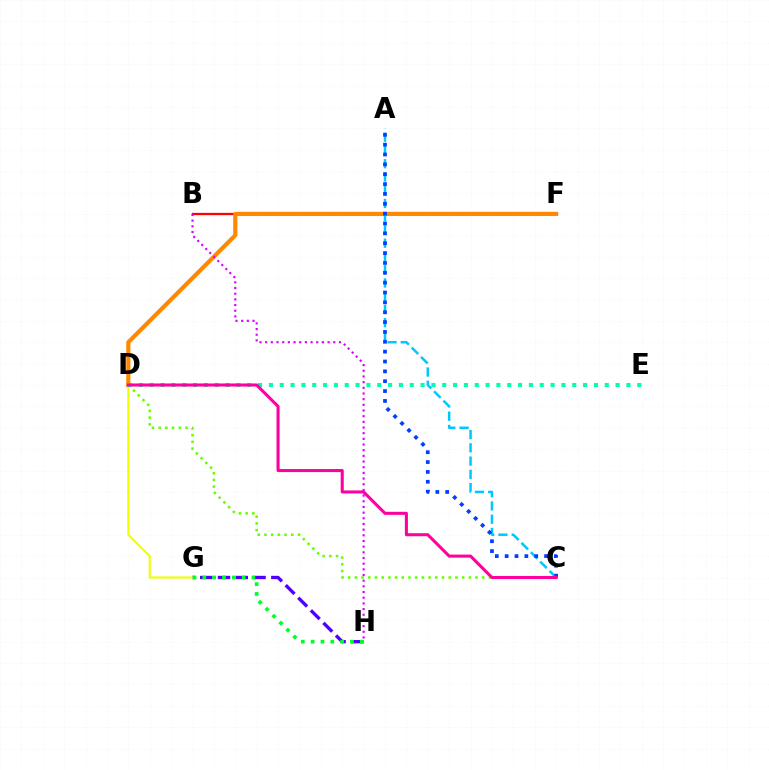{('G', 'H'): [{'color': '#4f00ff', 'line_style': 'dashed', 'thickness': 2.41}, {'color': '#00ff27', 'line_style': 'dotted', 'thickness': 2.67}], ('B', 'F'): [{'color': '#ff0000', 'line_style': 'solid', 'thickness': 1.64}], ('C', 'D'): [{'color': '#66ff00', 'line_style': 'dotted', 'thickness': 1.82}, {'color': '#ff00a0', 'line_style': 'solid', 'thickness': 2.21}], ('D', 'F'): [{'color': '#ff8800', 'line_style': 'solid', 'thickness': 2.99}], ('A', 'C'): [{'color': '#00c7ff', 'line_style': 'dashed', 'thickness': 1.8}, {'color': '#003fff', 'line_style': 'dotted', 'thickness': 2.68}], ('D', 'G'): [{'color': '#eeff00', 'line_style': 'solid', 'thickness': 1.52}], ('D', 'E'): [{'color': '#00ffaf', 'line_style': 'dotted', 'thickness': 2.94}], ('B', 'H'): [{'color': '#d600ff', 'line_style': 'dotted', 'thickness': 1.54}]}